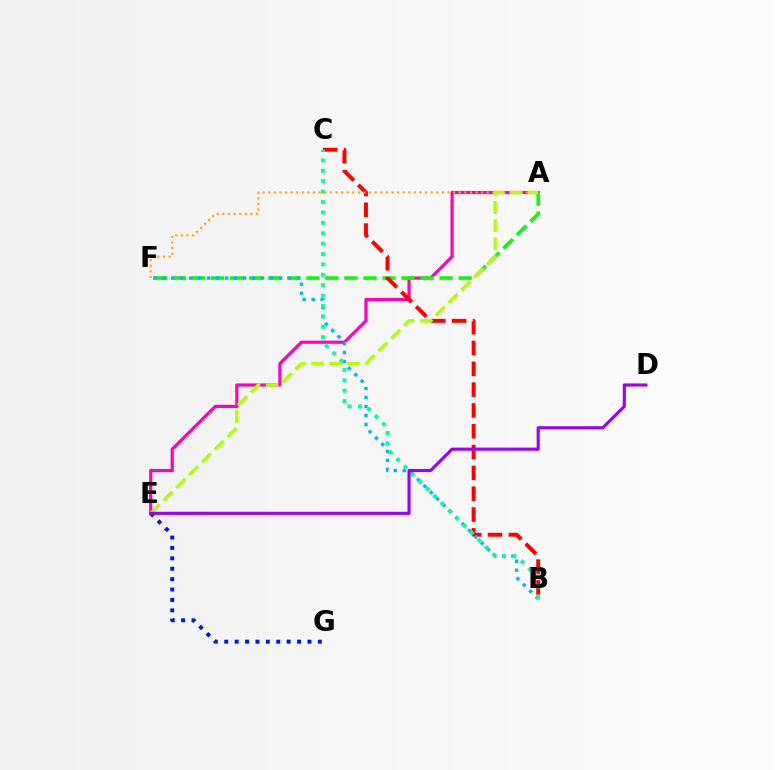{('A', 'E'): [{'color': '#ff00bd', 'line_style': 'solid', 'thickness': 2.28}, {'color': '#b3ff00', 'line_style': 'dashed', 'thickness': 2.45}], ('A', 'F'): [{'color': '#08ff00', 'line_style': 'dashed', 'thickness': 2.59}, {'color': '#ffa500', 'line_style': 'dotted', 'thickness': 1.52}], ('E', 'G'): [{'color': '#0010ff', 'line_style': 'dotted', 'thickness': 2.83}], ('B', 'C'): [{'color': '#ff0000', 'line_style': 'dashed', 'thickness': 2.83}, {'color': '#00ff9d', 'line_style': 'dotted', 'thickness': 2.83}], ('B', 'F'): [{'color': '#00b5ff', 'line_style': 'dotted', 'thickness': 2.44}], ('D', 'E'): [{'color': '#9b00ff', 'line_style': 'solid', 'thickness': 2.26}]}